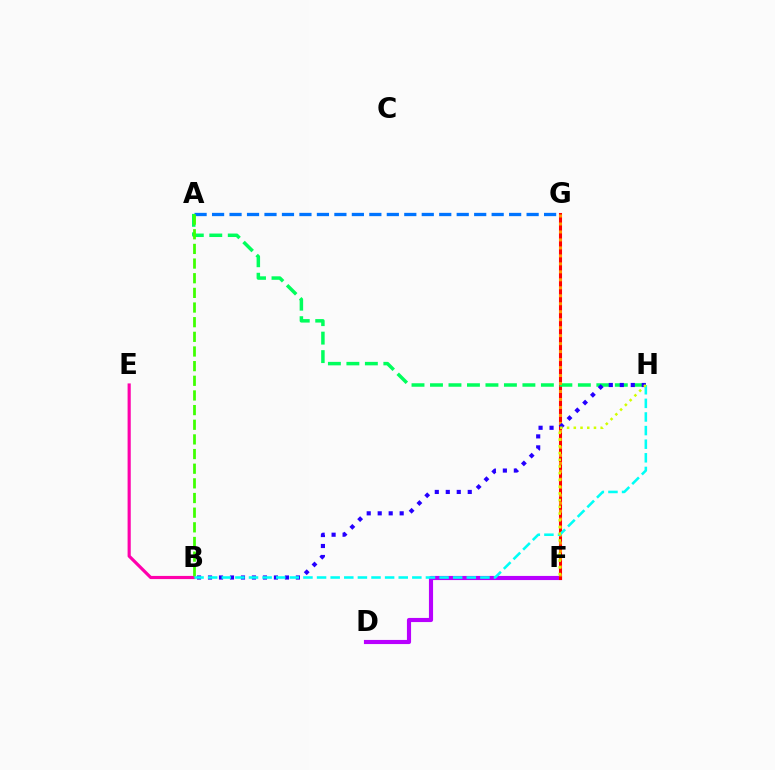{('D', 'F'): [{'color': '#b900ff', 'line_style': 'solid', 'thickness': 2.98}], ('A', 'G'): [{'color': '#0074ff', 'line_style': 'dashed', 'thickness': 2.37}], ('B', 'E'): [{'color': '#ff00ac', 'line_style': 'solid', 'thickness': 2.28}], ('F', 'G'): [{'color': '#ff0000', 'line_style': 'solid', 'thickness': 2.21}, {'color': '#ff9400', 'line_style': 'dotted', 'thickness': 2.17}], ('A', 'H'): [{'color': '#00ff5c', 'line_style': 'dashed', 'thickness': 2.51}], ('A', 'B'): [{'color': '#3dff00', 'line_style': 'dashed', 'thickness': 1.99}], ('B', 'H'): [{'color': '#2500ff', 'line_style': 'dotted', 'thickness': 2.98}, {'color': '#00fff6', 'line_style': 'dashed', 'thickness': 1.85}], ('F', 'H'): [{'color': '#d1ff00', 'line_style': 'dotted', 'thickness': 1.83}]}